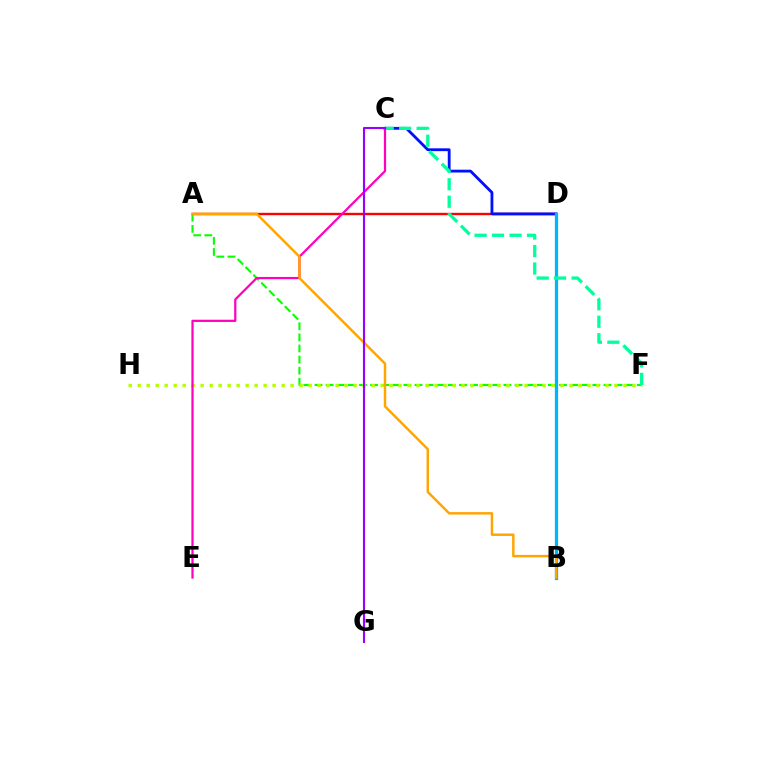{('A', 'D'): [{'color': '#ff0000', 'line_style': 'solid', 'thickness': 1.71}], ('A', 'F'): [{'color': '#08ff00', 'line_style': 'dashed', 'thickness': 1.51}], ('C', 'D'): [{'color': '#0010ff', 'line_style': 'solid', 'thickness': 2.03}], ('B', 'D'): [{'color': '#00b5ff', 'line_style': 'solid', 'thickness': 2.35}], ('F', 'H'): [{'color': '#b3ff00', 'line_style': 'dotted', 'thickness': 2.44}], ('C', 'F'): [{'color': '#00ff9d', 'line_style': 'dashed', 'thickness': 2.37}], ('C', 'E'): [{'color': '#ff00bd', 'line_style': 'solid', 'thickness': 1.6}], ('A', 'B'): [{'color': '#ffa500', 'line_style': 'solid', 'thickness': 1.77}], ('C', 'G'): [{'color': '#9b00ff', 'line_style': 'solid', 'thickness': 1.53}]}